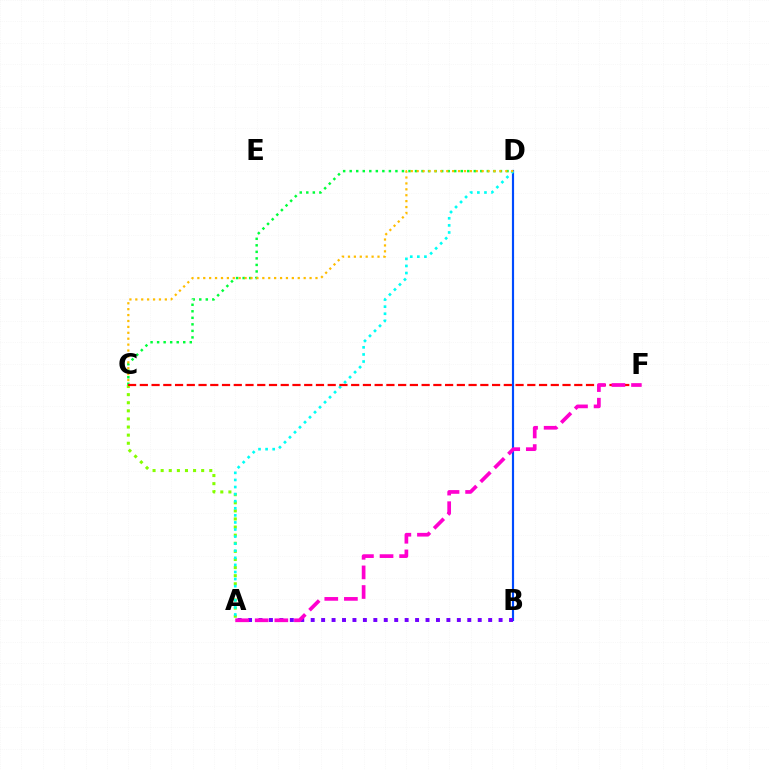{('C', 'D'): [{'color': '#00ff39', 'line_style': 'dotted', 'thickness': 1.77}, {'color': '#ffbd00', 'line_style': 'dotted', 'thickness': 1.6}], ('B', 'D'): [{'color': '#004bff', 'line_style': 'solid', 'thickness': 1.55}], ('A', 'C'): [{'color': '#84ff00', 'line_style': 'dotted', 'thickness': 2.2}], ('A', 'D'): [{'color': '#00fff6', 'line_style': 'dotted', 'thickness': 1.92}], ('A', 'B'): [{'color': '#7200ff', 'line_style': 'dotted', 'thickness': 2.84}], ('C', 'F'): [{'color': '#ff0000', 'line_style': 'dashed', 'thickness': 1.6}], ('A', 'F'): [{'color': '#ff00cf', 'line_style': 'dashed', 'thickness': 2.66}]}